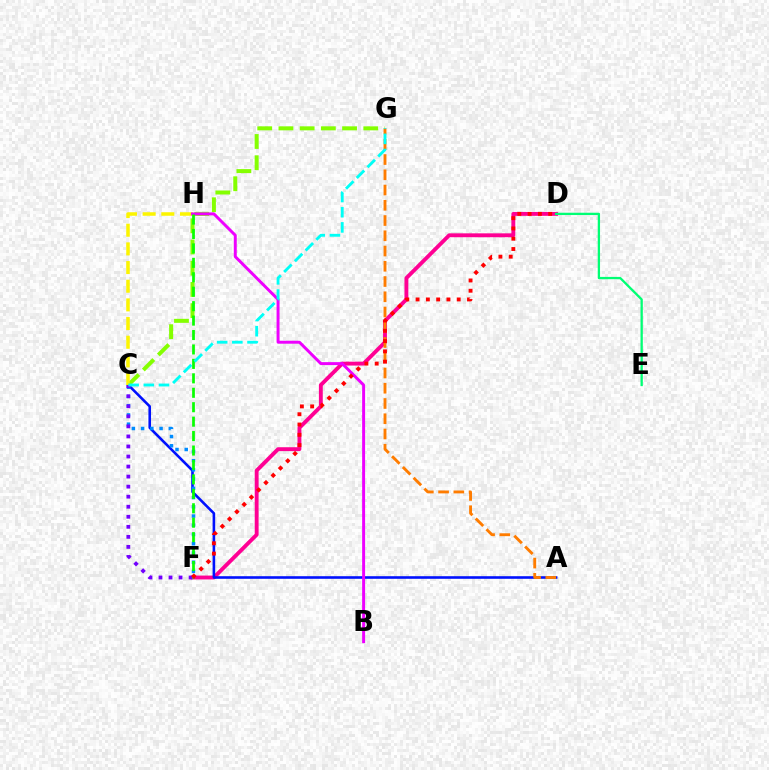{('C', 'G'): [{'color': '#84ff00', 'line_style': 'dashed', 'thickness': 2.88}, {'color': '#00fff6', 'line_style': 'dashed', 'thickness': 2.06}], ('D', 'F'): [{'color': '#ff0094', 'line_style': 'solid', 'thickness': 2.79}, {'color': '#ff0000', 'line_style': 'dotted', 'thickness': 2.79}], ('A', 'C'): [{'color': '#0010ff', 'line_style': 'solid', 'thickness': 1.87}], ('C', 'F'): [{'color': '#008cff', 'line_style': 'dotted', 'thickness': 2.51}, {'color': '#7200ff', 'line_style': 'dotted', 'thickness': 2.73}], ('C', 'H'): [{'color': '#fcf500', 'line_style': 'dashed', 'thickness': 2.54}], ('A', 'G'): [{'color': '#ff7c00', 'line_style': 'dashed', 'thickness': 2.07}], ('D', 'E'): [{'color': '#00ff74', 'line_style': 'solid', 'thickness': 1.66}], ('B', 'H'): [{'color': '#ee00ff', 'line_style': 'solid', 'thickness': 2.13}], ('F', 'H'): [{'color': '#08ff00', 'line_style': 'dashed', 'thickness': 1.96}]}